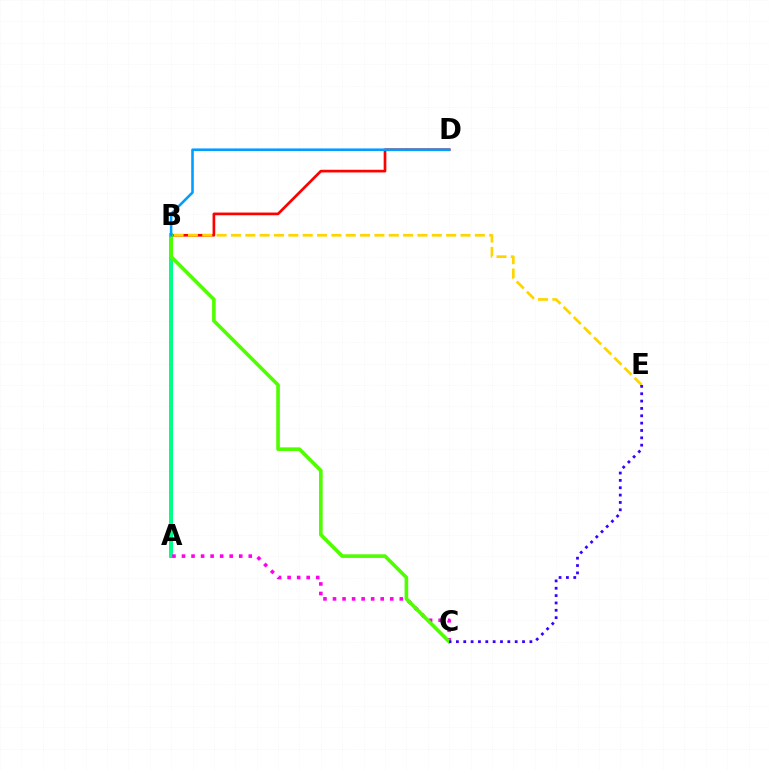{('A', 'B'): [{'color': '#00ff86', 'line_style': 'solid', 'thickness': 2.85}], ('A', 'C'): [{'color': '#ff00ed', 'line_style': 'dotted', 'thickness': 2.59}], ('B', 'D'): [{'color': '#ff0000', 'line_style': 'solid', 'thickness': 1.94}, {'color': '#009eff', 'line_style': 'solid', 'thickness': 1.86}], ('B', 'E'): [{'color': '#ffd500', 'line_style': 'dashed', 'thickness': 1.95}], ('B', 'C'): [{'color': '#4fff00', 'line_style': 'solid', 'thickness': 2.61}], ('C', 'E'): [{'color': '#3700ff', 'line_style': 'dotted', 'thickness': 2.0}]}